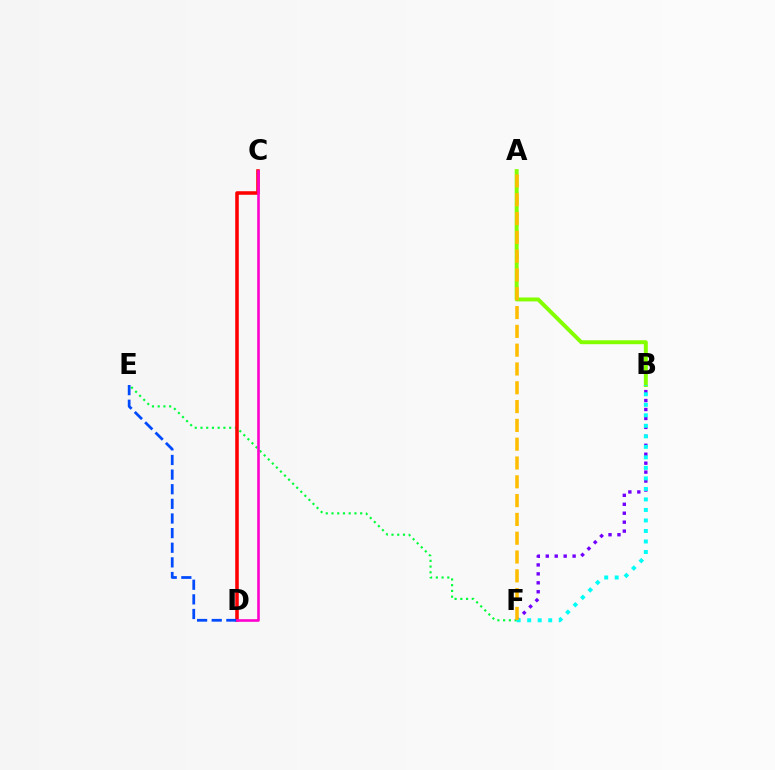{('E', 'F'): [{'color': '#00ff39', 'line_style': 'dotted', 'thickness': 1.56}], ('A', 'B'): [{'color': '#84ff00', 'line_style': 'solid', 'thickness': 2.84}], ('C', 'D'): [{'color': '#ff0000', 'line_style': 'solid', 'thickness': 2.56}, {'color': '#ff00cf', 'line_style': 'solid', 'thickness': 1.88}], ('D', 'E'): [{'color': '#004bff', 'line_style': 'dashed', 'thickness': 1.99}], ('B', 'F'): [{'color': '#7200ff', 'line_style': 'dotted', 'thickness': 2.43}, {'color': '#00fff6', 'line_style': 'dotted', 'thickness': 2.86}], ('A', 'F'): [{'color': '#ffbd00', 'line_style': 'dashed', 'thickness': 2.55}]}